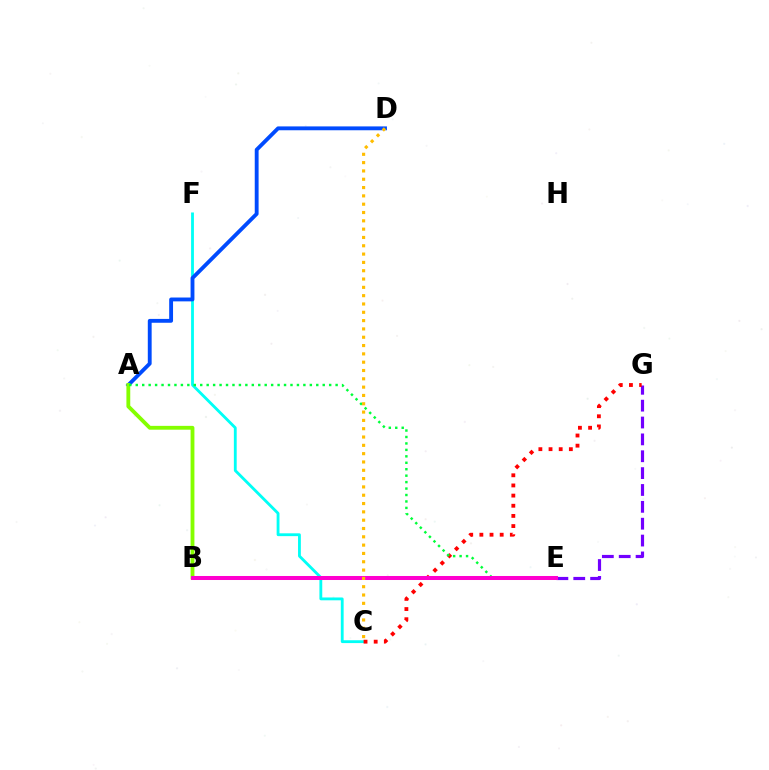{('C', 'F'): [{'color': '#00fff6', 'line_style': 'solid', 'thickness': 2.04}], ('E', 'G'): [{'color': '#7200ff', 'line_style': 'dashed', 'thickness': 2.29}], ('A', 'D'): [{'color': '#004bff', 'line_style': 'solid', 'thickness': 2.77}], ('A', 'B'): [{'color': '#84ff00', 'line_style': 'solid', 'thickness': 2.76}], ('C', 'G'): [{'color': '#ff0000', 'line_style': 'dotted', 'thickness': 2.76}], ('A', 'E'): [{'color': '#00ff39', 'line_style': 'dotted', 'thickness': 1.75}], ('B', 'E'): [{'color': '#ff00cf', 'line_style': 'solid', 'thickness': 2.89}], ('C', 'D'): [{'color': '#ffbd00', 'line_style': 'dotted', 'thickness': 2.26}]}